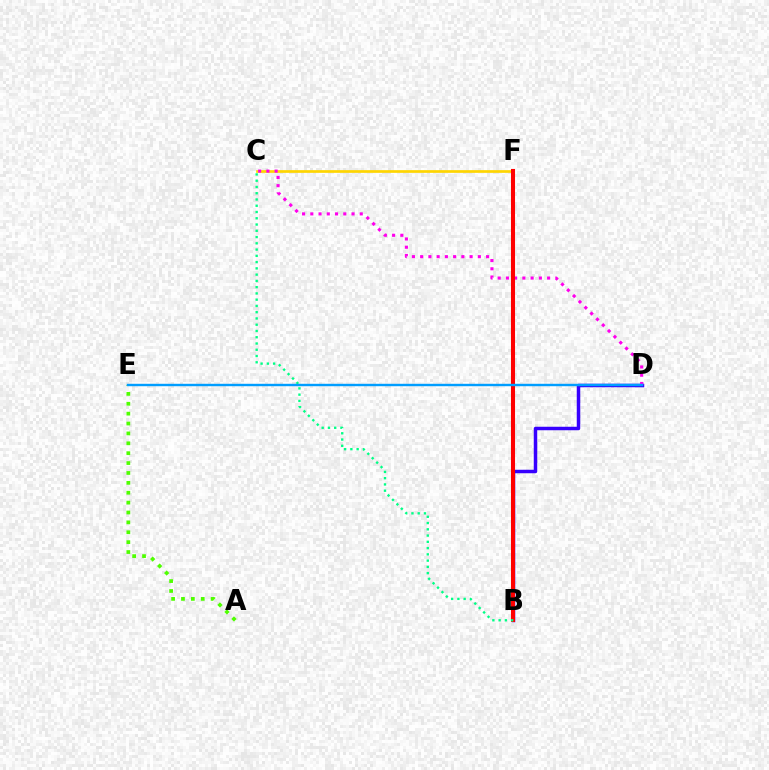{('B', 'D'): [{'color': '#3700ff', 'line_style': 'solid', 'thickness': 2.51}], ('C', 'F'): [{'color': '#ffd500', 'line_style': 'solid', 'thickness': 1.94}], ('C', 'D'): [{'color': '#ff00ed', 'line_style': 'dotted', 'thickness': 2.24}], ('A', 'E'): [{'color': '#4fff00', 'line_style': 'dotted', 'thickness': 2.69}], ('B', 'F'): [{'color': '#ff0000', 'line_style': 'solid', 'thickness': 2.93}], ('B', 'C'): [{'color': '#00ff86', 'line_style': 'dotted', 'thickness': 1.7}], ('D', 'E'): [{'color': '#009eff', 'line_style': 'solid', 'thickness': 1.74}]}